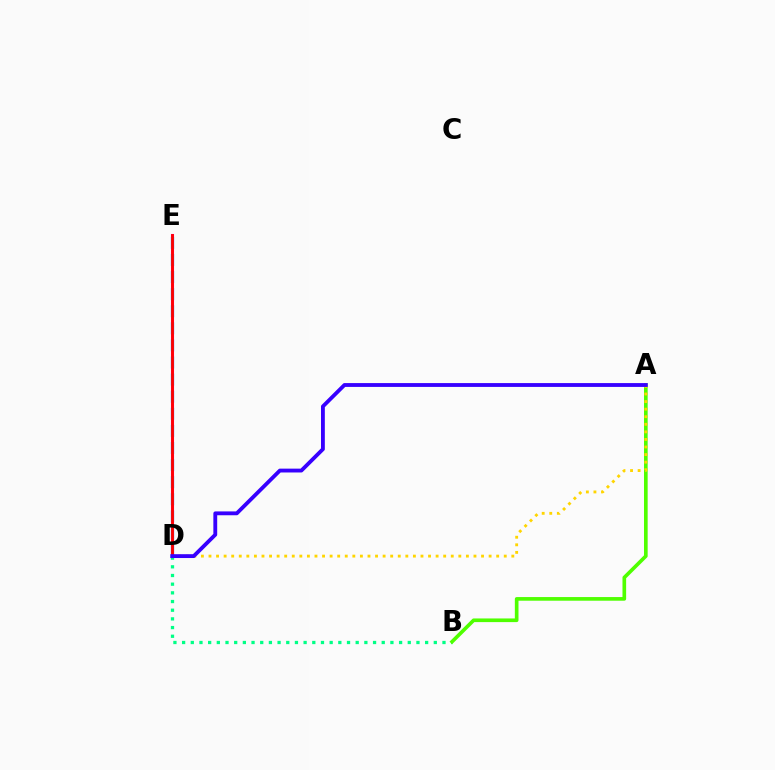{('D', 'E'): [{'color': '#ff00ed', 'line_style': 'solid', 'thickness': 2.22}, {'color': '#009eff', 'line_style': 'dashed', 'thickness': 2.32}, {'color': '#ff0000', 'line_style': 'solid', 'thickness': 2.05}], ('B', 'D'): [{'color': '#00ff86', 'line_style': 'dotted', 'thickness': 2.36}], ('A', 'B'): [{'color': '#4fff00', 'line_style': 'solid', 'thickness': 2.63}], ('A', 'D'): [{'color': '#ffd500', 'line_style': 'dotted', 'thickness': 2.06}, {'color': '#3700ff', 'line_style': 'solid', 'thickness': 2.76}]}